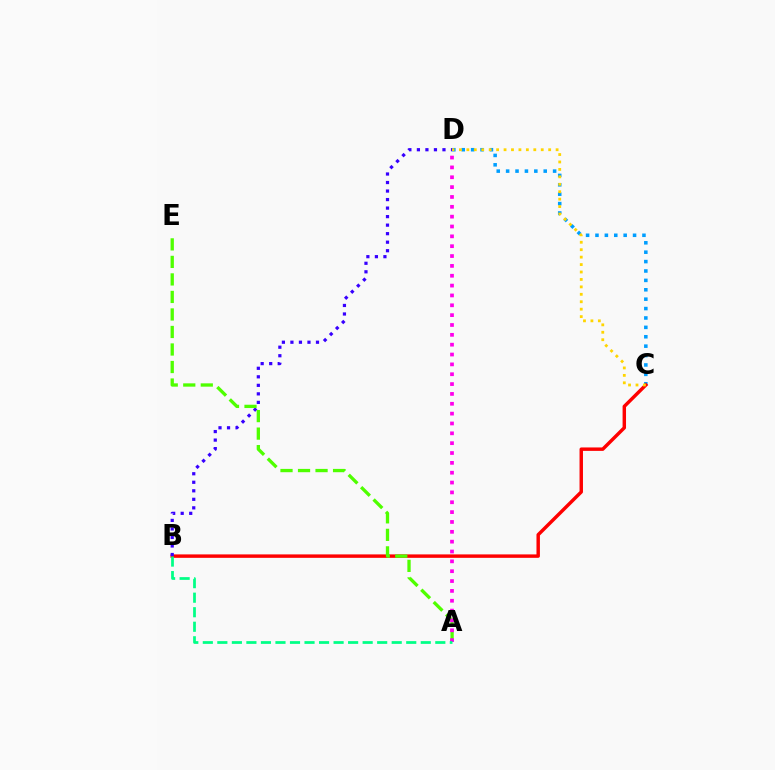{('C', 'D'): [{'color': '#009eff', 'line_style': 'dotted', 'thickness': 2.55}, {'color': '#ffd500', 'line_style': 'dotted', 'thickness': 2.02}], ('B', 'C'): [{'color': '#ff0000', 'line_style': 'solid', 'thickness': 2.47}], ('B', 'D'): [{'color': '#3700ff', 'line_style': 'dotted', 'thickness': 2.32}], ('A', 'E'): [{'color': '#4fff00', 'line_style': 'dashed', 'thickness': 2.38}], ('A', 'D'): [{'color': '#ff00ed', 'line_style': 'dotted', 'thickness': 2.68}], ('A', 'B'): [{'color': '#00ff86', 'line_style': 'dashed', 'thickness': 1.97}]}